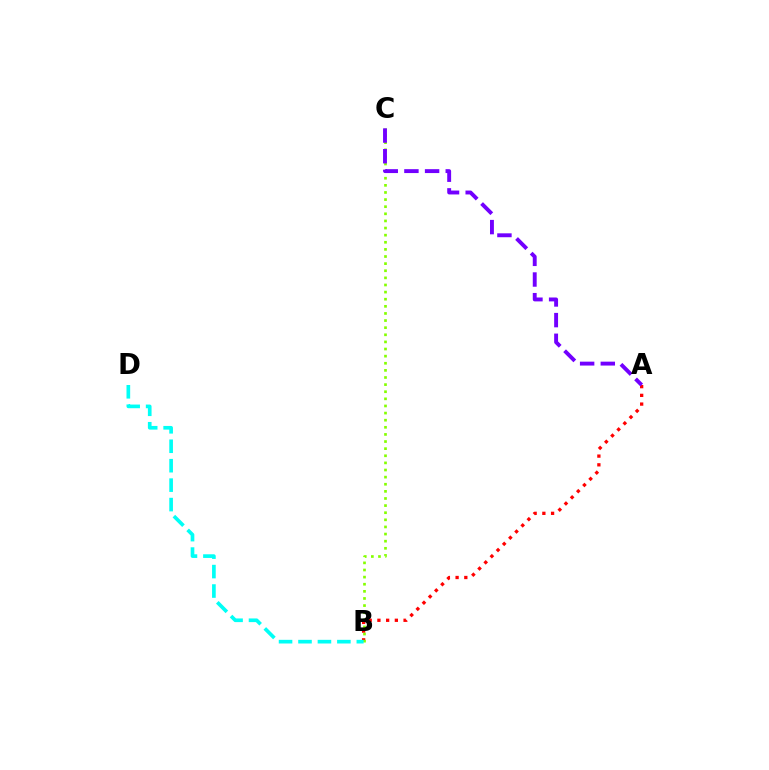{('A', 'B'): [{'color': '#ff0000', 'line_style': 'dotted', 'thickness': 2.37}], ('B', 'C'): [{'color': '#84ff00', 'line_style': 'dotted', 'thickness': 1.93}], ('B', 'D'): [{'color': '#00fff6', 'line_style': 'dashed', 'thickness': 2.64}], ('A', 'C'): [{'color': '#7200ff', 'line_style': 'dashed', 'thickness': 2.81}]}